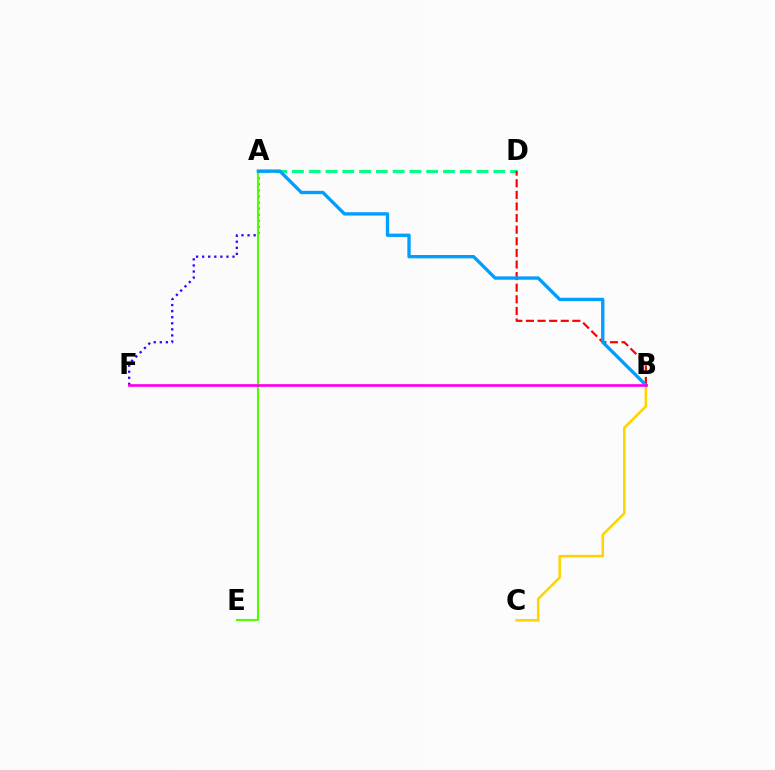{('A', 'D'): [{'color': '#00ff86', 'line_style': 'dashed', 'thickness': 2.28}], ('A', 'F'): [{'color': '#3700ff', 'line_style': 'dotted', 'thickness': 1.65}], ('B', 'C'): [{'color': '#ffd500', 'line_style': 'solid', 'thickness': 1.85}], ('B', 'D'): [{'color': '#ff0000', 'line_style': 'dashed', 'thickness': 1.58}], ('A', 'E'): [{'color': '#4fff00', 'line_style': 'solid', 'thickness': 1.53}], ('A', 'B'): [{'color': '#009eff', 'line_style': 'solid', 'thickness': 2.4}], ('B', 'F'): [{'color': '#ff00ed', 'line_style': 'solid', 'thickness': 1.94}]}